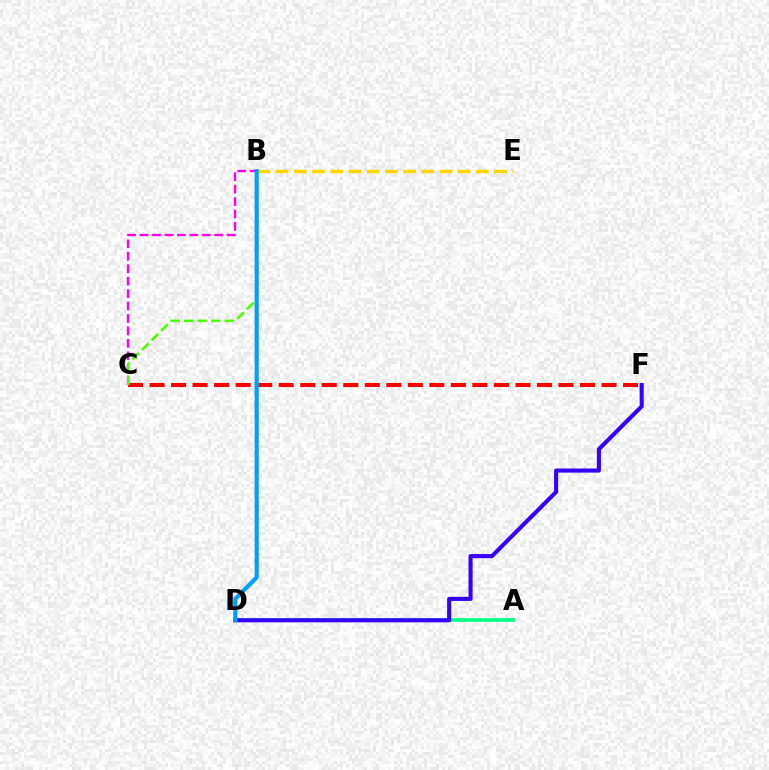{('B', 'C'): [{'color': '#ff00ed', 'line_style': 'dashed', 'thickness': 1.69}, {'color': '#4fff00', 'line_style': 'dashed', 'thickness': 1.84}], ('A', 'D'): [{'color': '#00ff86', 'line_style': 'solid', 'thickness': 2.62}], ('C', 'F'): [{'color': '#ff0000', 'line_style': 'dashed', 'thickness': 2.92}], ('B', 'E'): [{'color': '#ffd500', 'line_style': 'dashed', 'thickness': 2.47}], ('D', 'F'): [{'color': '#3700ff', 'line_style': 'solid', 'thickness': 2.95}], ('B', 'D'): [{'color': '#009eff', 'line_style': 'solid', 'thickness': 2.97}]}